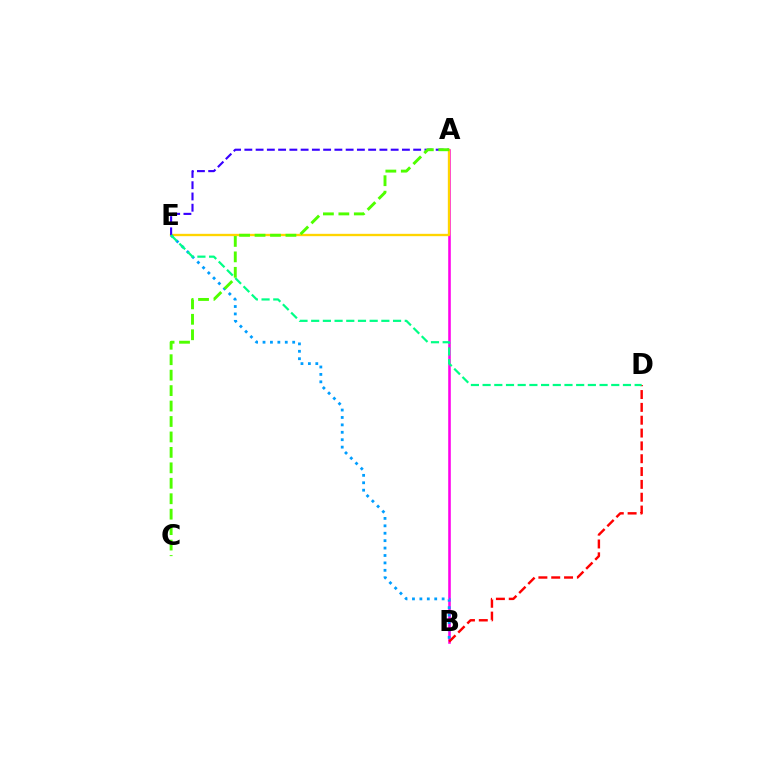{('A', 'B'): [{'color': '#ff00ed', 'line_style': 'solid', 'thickness': 1.86}], ('A', 'E'): [{'color': '#ffd500', 'line_style': 'solid', 'thickness': 1.69}, {'color': '#3700ff', 'line_style': 'dashed', 'thickness': 1.53}], ('B', 'D'): [{'color': '#ff0000', 'line_style': 'dashed', 'thickness': 1.74}], ('B', 'E'): [{'color': '#009eff', 'line_style': 'dotted', 'thickness': 2.02}], ('D', 'E'): [{'color': '#00ff86', 'line_style': 'dashed', 'thickness': 1.59}], ('A', 'C'): [{'color': '#4fff00', 'line_style': 'dashed', 'thickness': 2.1}]}